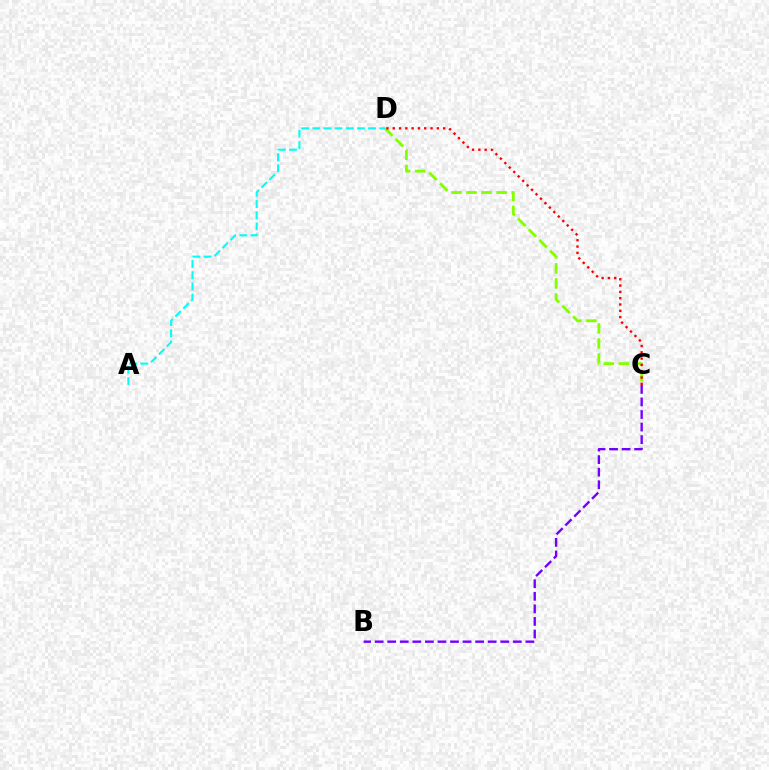{('C', 'D'): [{'color': '#84ff00', 'line_style': 'dashed', 'thickness': 2.04}, {'color': '#ff0000', 'line_style': 'dotted', 'thickness': 1.71}], ('A', 'D'): [{'color': '#00fff6', 'line_style': 'dashed', 'thickness': 1.52}], ('B', 'C'): [{'color': '#7200ff', 'line_style': 'dashed', 'thickness': 1.71}]}